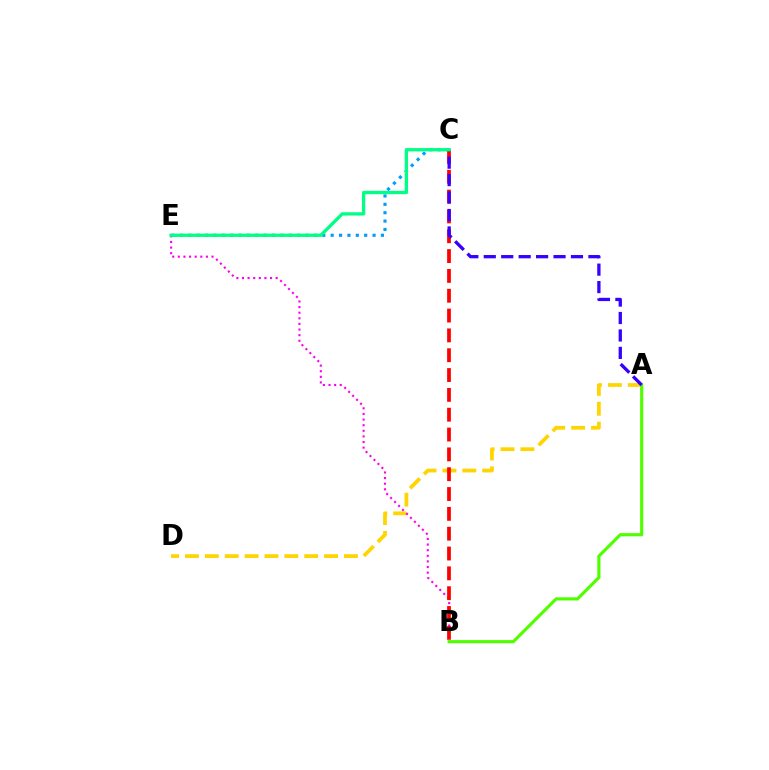{('A', 'D'): [{'color': '#ffd500', 'line_style': 'dashed', 'thickness': 2.7}], ('C', 'E'): [{'color': '#009eff', 'line_style': 'dotted', 'thickness': 2.28}, {'color': '#00ff86', 'line_style': 'solid', 'thickness': 2.38}], ('B', 'E'): [{'color': '#ff00ed', 'line_style': 'dotted', 'thickness': 1.53}], ('A', 'B'): [{'color': '#4fff00', 'line_style': 'solid', 'thickness': 2.26}], ('B', 'C'): [{'color': '#ff0000', 'line_style': 'dashed', 'thickness': 2.69}], ('A', 'C'): [{'color': '#3700ff', 'line_style': 'dashed', 'thickness': 2.37}]}